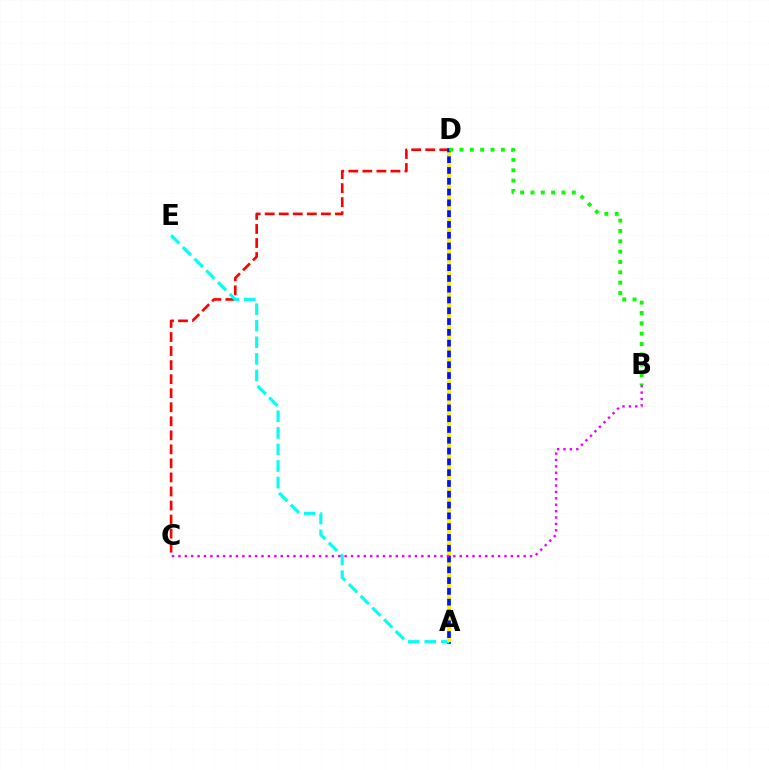{('C', 'D'): [{'color': '#ff0000', 'line_style': 'dashed', 'thickness': 1.91}], ('A', 'D'): [{'color': '#0010ff', 'line_style': 'solid', 'thickness': 2.69}, {'color': '#fcf500', 'line_style': 'dotted', 'thickness': 2.93}], ('A', 'E'): [{'color': '#00fff6', 'line_style': 'dashed', 'thickness': 2.25}], ('B', 'D'): [{'color': '#08ff00', 'line_style': 'dotted', 'thickness': 2.81}], ('B', 'C'): [{'color': '#ee00ff', 'line_style': 'dotted', 'thickness': 1.74}]}